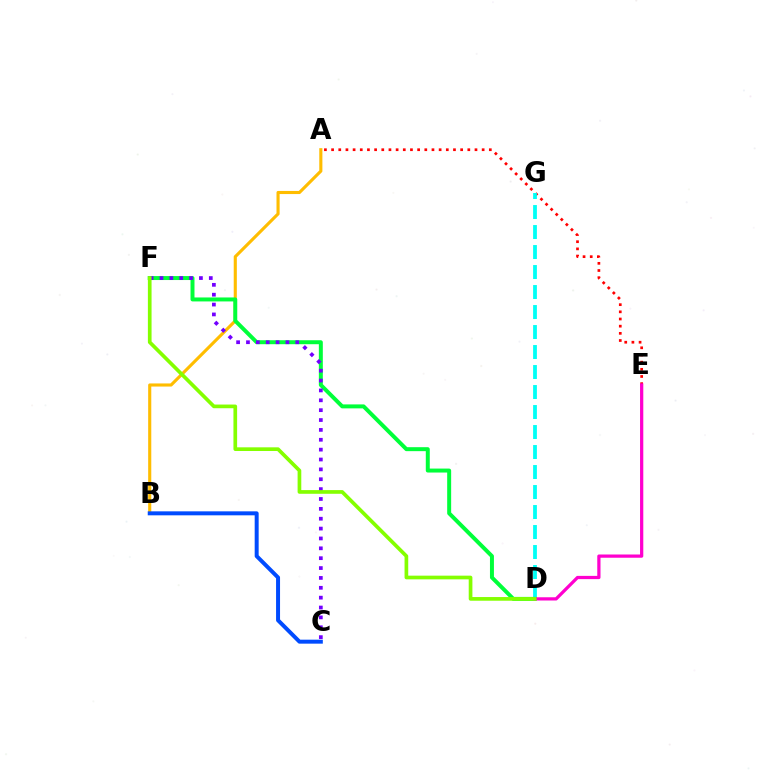{('A', 'B'): [{'color': '#ffbd00', 'line_style': 'solid', 'thickness': 2.24}], ('A', 'E'): [{'color': '#ff0000', 'line_style': 'dotted', 'thickness': 1.95}], ('D', 'G'): [{'color': '#00fff6', 'line_style': 'dashed', 'thickness': 2.72}], ('D', 'F'): [{'color': '#00ff39', 'line_style': 'solid', 'thickness': 2.86}, {'color': '#84ff00', 'line_style': 'solid', 'thickness': 2.65}], ('D', 'E'): [{'color': '#ff00cf', 'line_style': 'solid', 'thickness': 2.33}], ('C', 'F'): [{'color': '#7200ff', 'line_style': 'dotted', 'thickness': 2.68}], ('B', 'C'): [{'color': '#004bff', 'line_style': 'solid', 'thickness': 2.86}]}